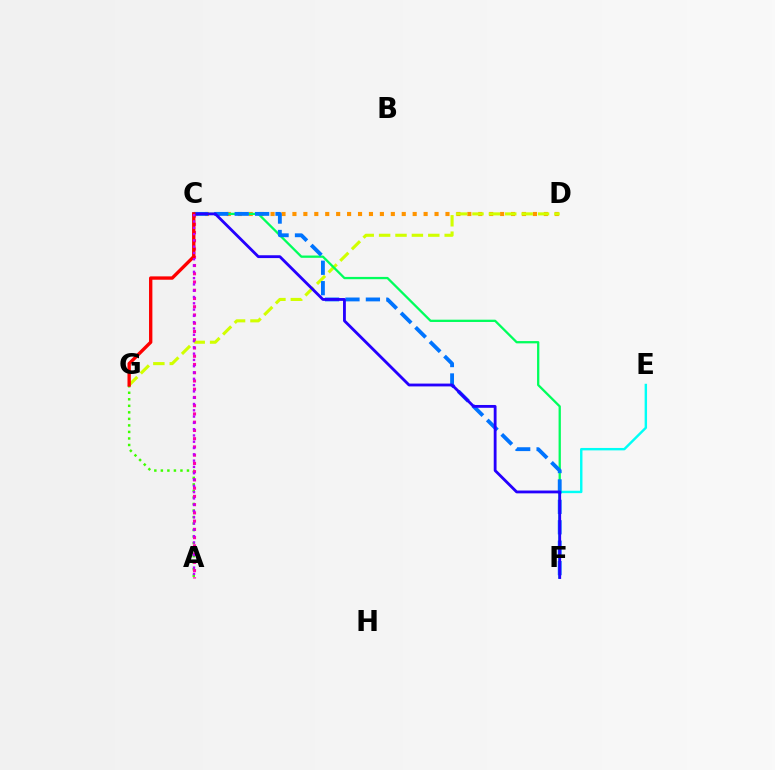{('C', 'D'): [{'color': '#ff9400', 'line_style': 'dotted', 'thickness': 2.97}], ('A', 'G'): [{'color': '#3dff00', 'line_style': 'dotted', 'thickness': 1.77}], ('A', 'C'): [{'color': '#ff00ac', 'line_style': 'dotted', 'thickness': 2.24}, {'color': '#b900ff', 'line_style': 'dotted', 'thickness': 1.71}], ('D', 'G'): [{'color': '#d1ff00', 'line_style': 'dashed', 'thickness': 2.23}], ('E', 'F'): [{'color': '#00fff6', 'line_style': 'solid', 'thickness': 1.74}], ('C', 'F'): [{'color': '#00ff5c', 'line_style': 'solid', 'thickness': 1.65}, {'color': '#0074ff', 'line_style': 'dashed', 'thickness': 2.77}, {'color': '#2500ff', 'line_style': 'solid', 'thickness': 2.03}], ('C', 'G'): [{'color': '#ff0000', 'line_style': 'solid', 'thickness': 2.41}]}